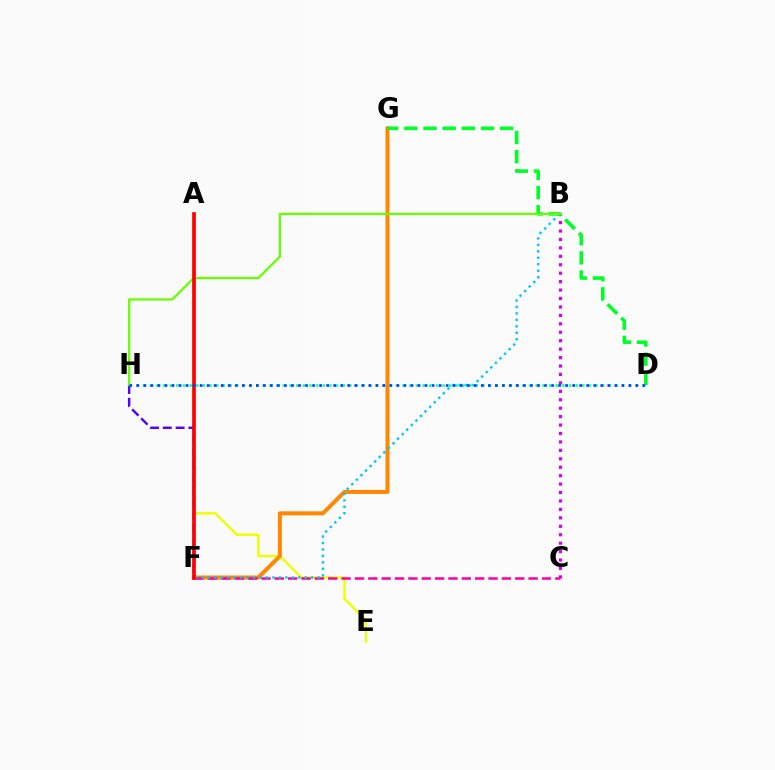{('A', 'E'): [{'color': '#eeff00', 'line_style': 'solid', 'thickness': 1.74}], ('B', 'C'): [{'color': '#d600ff', 'line_style': 'dotted', 'thickness': 2.29}], ('F', 'G'): [{'color': '#ff8800', 'line_style': 'solid', 'thickness': 2.88}], ('D', 'G'): [{'color': '#00ff27', 'line_style': 'dashed', 'thickness': 2.6}], ('F', 'H'): [{'color': '#4f00ff', 'line_style': 'dashed', 'thickness': 1.74}], ('C', 'F'): [{'color': '#ff00a0', 'line_style': 'dashed', 'thickness': 1.81}], ('B', 'F'): [{'color': '#00c7ff', 'line_style': 'dotted', 'thickness': 1.75}], ('B', 'H'): [{'color': '#66ff00', 'line_style': 'solid', 'thickness': 1.62}], ('D', 'H'): [{'color': '#00ffaf', 'line_style': 'dotted', 'thickness': 1.81}, {'color': '#003fff', 'line_style': 'dotted', 'thickness': 1.91}], ('A', 'F'): [{'color': '#ff0000', 'line_style': 'solid', 'thickness': 2.65}]}